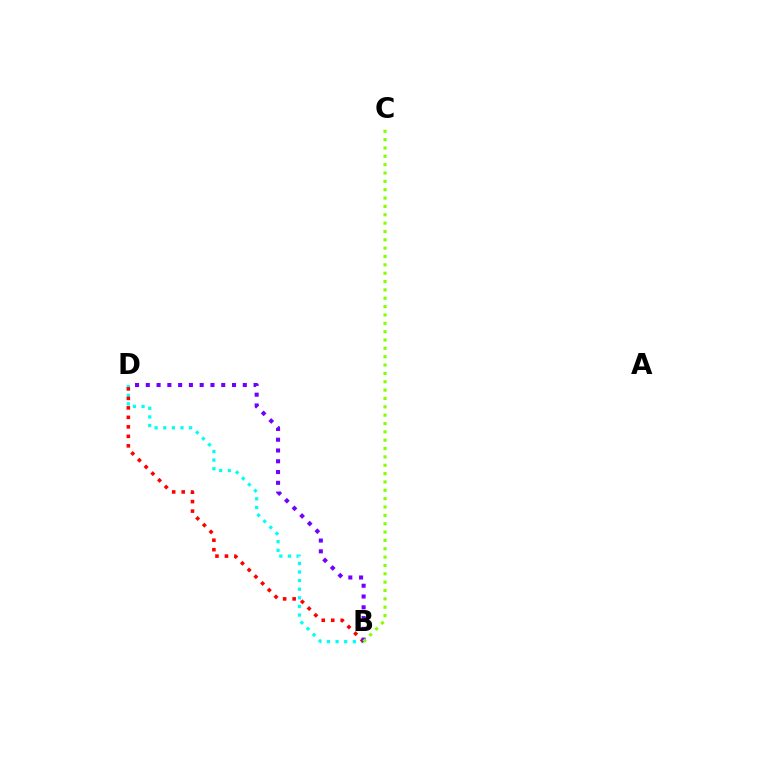{('B', 'D'): [{'color': '#00fff6', 'line_style': 'dotted', 'thickness': 2.34}, {'color': '#ff0000', 'line_style': 'dotted', 'thickness': 2.58}, {'color': '#7200ff', 'line_style': 'dotted', 'thickness': 2.93}], ('B', 'C'): [{'color': '#84ff00', 'line_style': 'dotted', 'thickness': 2.27}]}